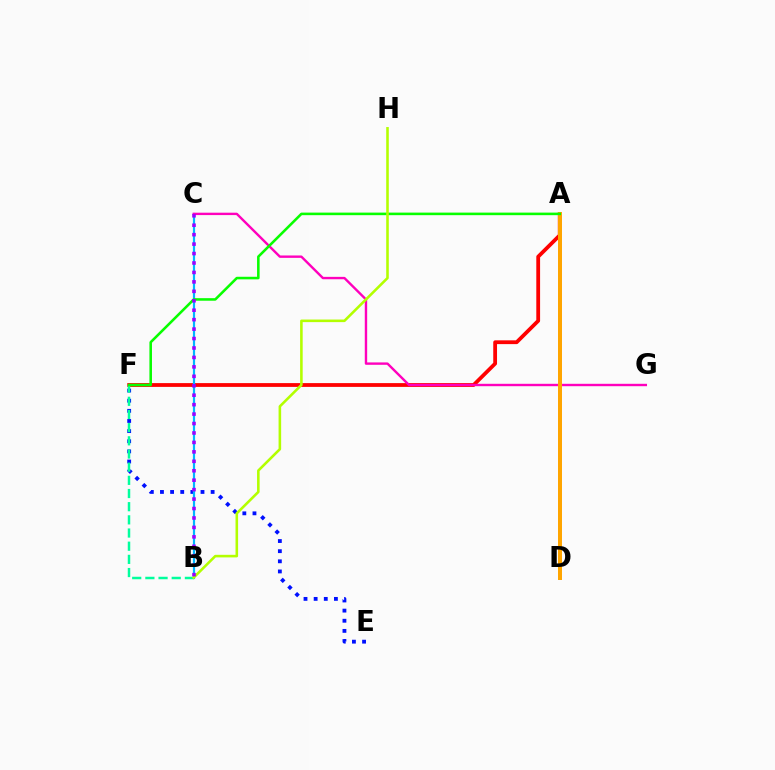{('A', 'F'): [{'color': '#ff0000', 'line_style': 'solid', 'thickness': 2.73}, {'color': '#08ff00', 'line_style': 'solid', 'thickness': 1.85}], ('E', 'F'): [{'color': '#0010ff', 'line_style': 'dotted', 'thickness': 2.75}], ('B', 'C'): [{'color': '#00b5ff', 'line_style': 'solid', 'thickness': 1.58}, {'color': '#9b00ff', 'line_style': 'dotted', 'thickness': 2.57}], ('B', 'F'): [{'color': '#00ff9d', 'line_style': 'dashed', 'thickness': 1.79}], ('C', 'G'): [{'color': '#ff00bd', 'line_style': 'solid', 'thickness': 1.72}], ('A', 'D'): [{'color': '#ffa500', 'line_style': 'solid', 'thickness': 2.87}], ('B', 'H'): [{'color': '#b3ff00', 'line_style': 'solid', 'thickness': 1.86}]}